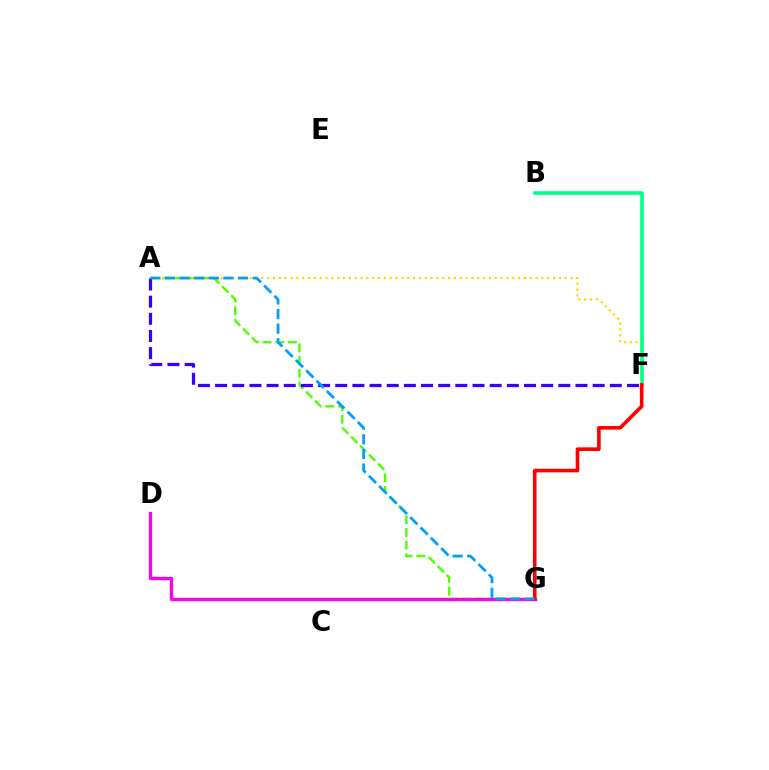{('A', 'G'): [{'color': '#4fff00', 'line_style': 'dashed', 'thickness': 1.73}, {'color': '#009eff', 'line_style': 'dashed', 'thickness': 1.98}], ('D', 'G'): [{'color': '#ff00ed', 'line_style': 'solid', 'thickness': 2.38}], ('A', 'F'): [{'color': '#ffd500', 'line_style': 'dotted', 'thickness': 1.59}, {'color': '#3700ff', 'line_style': 'dashed', 'thickness': 2.33}], ('B', 'F'): [{'color': '#00ff86', 'line_style': 'solid', 'thickness': 2.55}], ('F', 'G'): [{'color': '#ff0000', 'line_style': 'solid', 'thickness': 2.62}]}